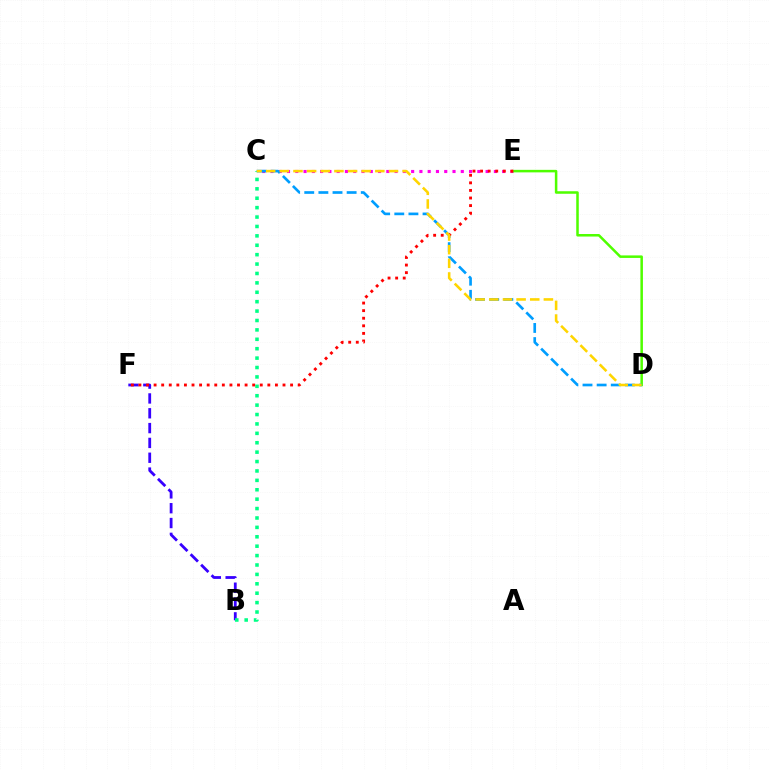{('C', 'E'): [{'color': '#ff00ed', 'line_style': 'dotted', 'thickness': 2.25}], ('B', 'F'): [{'color': '#3700ff', 'line_style': 'dashed', 'thickness': 2.01}], ('D', 'E'): [{'color': '#4fff00', 'line_style': 'solid', 'thickness': 1.82}], ('C', 'D'): [{'color': '#009eff', 'line_style': 'dashed', 'thickness': 1.92}, {'color': '#ffd500', 'line_style': 'dashed', 'thickness': 1.85}], ('E', 'F'): [{'color': '#ff0000', 'line_style': 'dotted', 'thickness': 2.06}], ('B', 'C'): [{'color': '#00ff86', 'line_style': 'dotted', 'thickness': 2.56}]}